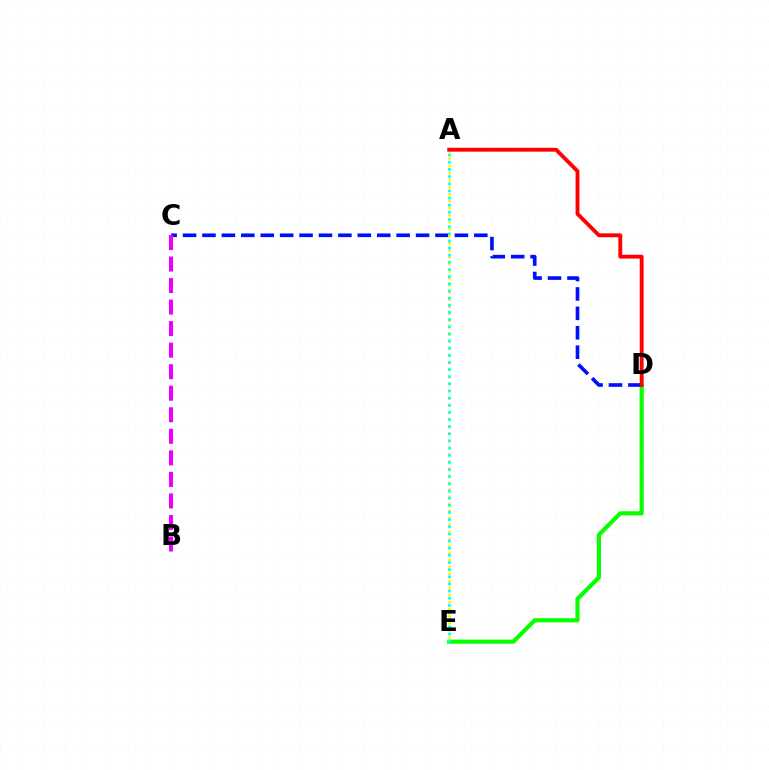{('D', 'E'): [{'color': '#08ff00', 'line_style': 'solid', 'thickness': 2.99}], ('C', 'D'): [{'color': '#0010ff', 'line_style': 'dashed', 'thickness': 2.64}], ('A', 'E'): [{'color': '#fcf500', 'line_style': 'dotted', 'thickness': 1.91}, {'color': '#00fff6', 'line_style': 'dotted', 'thickness': 1.94}], ('A', 'D'): [{'color': '#ff0000', 'line_style': 'solid', 'thickness': 2.79}], ('B', 'C'): [{'color': '#ee00ff', 'line_style': 'dashed', 'thickness': 2.93}]}